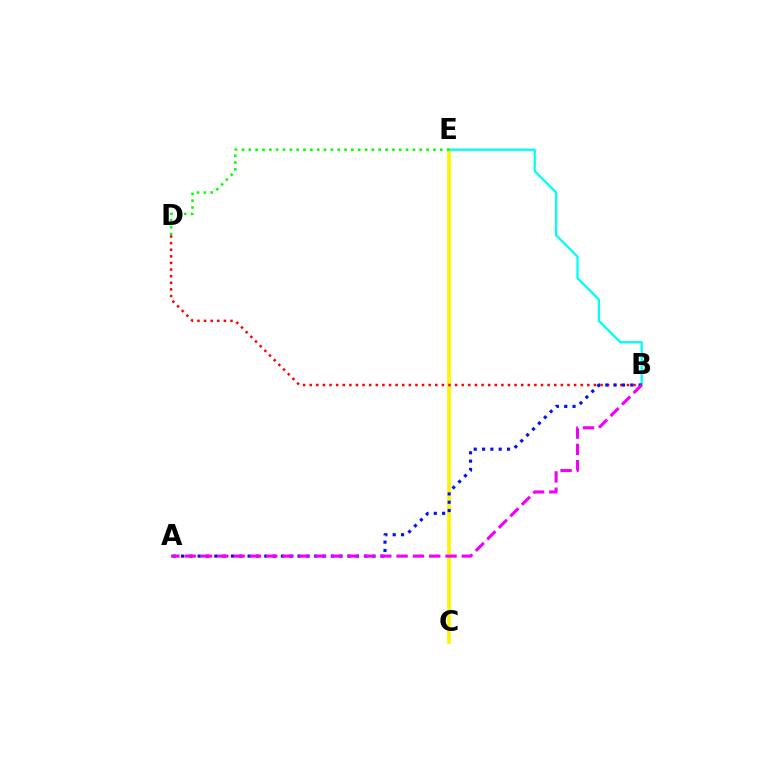{('C', 'E'): [{'color': '#fcf500', 'line_style': 'solid', 'thickness': 2.66}], ('B', 'E'): [{'color': '#00fff6', 'line_style': 'solid', 'thickness': 1.65}], ('D', 'E'): [{'color': '#08ff00', 'line_style': 'dotted', 'thickness': 1.86}], ('B', 'D'): [{'color': '#ff0000', 'line_style': 'dotted', 'thickness': 1.8}], ('A', 'B'): [{'color': '#0010ff', 'line_style': 'dotted', 'thickness': 2.26}, {'color': '#ee00ff', 'line_style': 'dashed', 'thickness': 2.21}]}